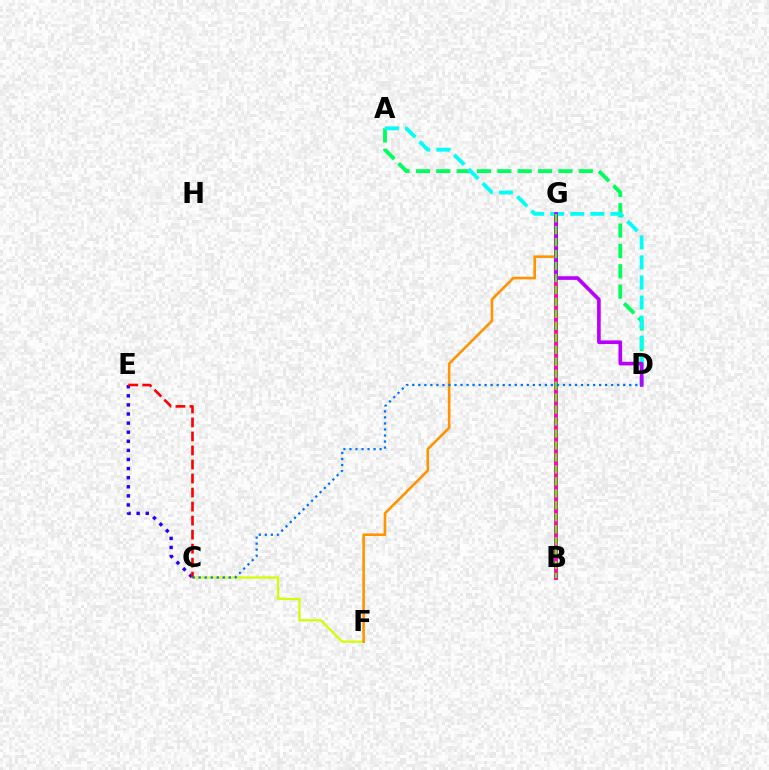{('C', 'E'): [{'color': '#2500ff', 'line_style': 'dotted', 'thickness': 2.47}, {'color': '#ff0000', 'line_style': 'dashed', 'thickness': 1.91}], ('B', 'G'): [{'color': '#ff00ac', 'line_style': 'solid', 'thickness': 2.75}, {'color': '#3dff00', 'line_style': 'dashed', 'thickness': 1.62}], ('C', 'F'): [{'color': '#d1ff00', 'line_style': 'solid', 'thickness': 1.6}], ('F', 'G'): [{'color': '#ff9400', 'line_style': 'solid', 'thickness': 1.88}], ('A', 'D'): [{'color': '#00ff5c', 'line_style': 'dashed', 'thickness': 2.77}, {'color': '#00fff6', 'line_style': 'dashed', 'thickness': 2.73}], ('D', 'G'): [{'color': '#b900ff', 'line_style': 'solid', 'thickness': 2.63}], ('C', 'D'): [{'color': '#0074ff', 'line_style': 'dotted', 'thickness': 1.64}]}